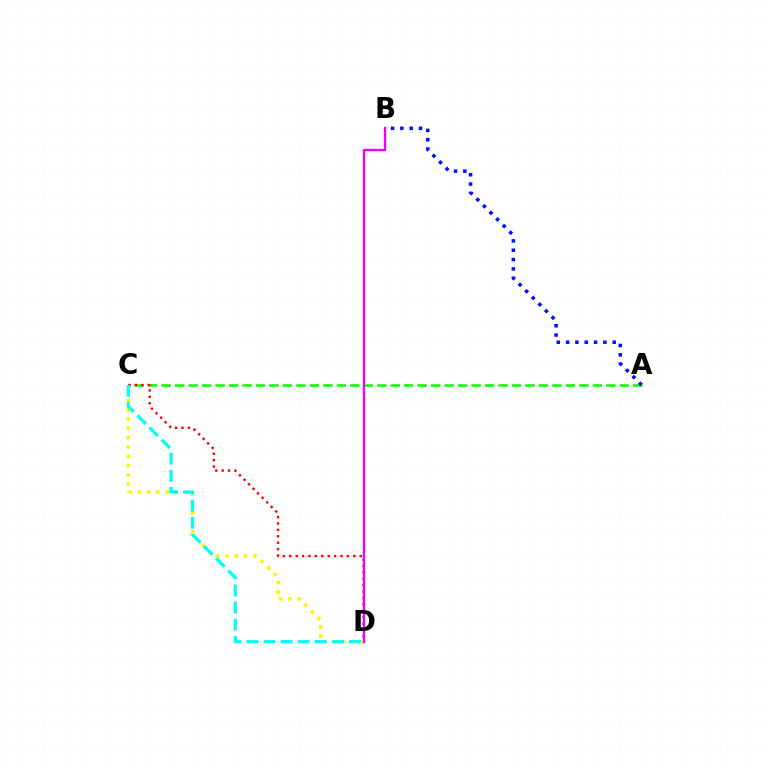{('A', 'C'): [{'color': '#08ff00', 'line_style': 'dashed', 'thickness': 1.83}], ('C', 'D'): [{'color': '#fcf500', 'line_style': 'dotted', 'thickness': 2.53}, {'color': '#ff0000', 'line_style': 'dotted', 'thickness': 1.74}, {'color': '#00fff6', 'line_style': 'dashed', 'thickness': 2.32}], ('A', 'B'): [{'color': '#0010ff', 'line_style': 'dotted', 'thickness': 2.53}], ('B', 'D'): [{'color': '#ee00ff', 'line_style': 'solid', 'thickness': 1.68}]}